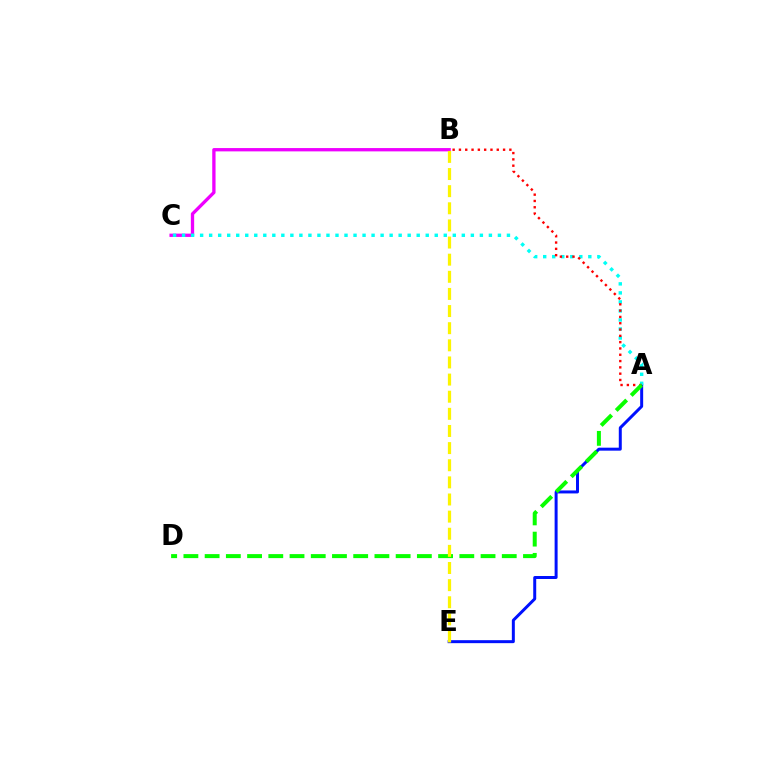{('B', 'C'): [{'color': '#ee00ff', 'line_style': 'solid', 'thickness': 2.38}], ('A', 'E'): [{'color': '#0010ff', 'line_style': 'solid', 'thickness': 2.15}], ('A', 'C'): [{'color': '#00fff6', 'line_style': 'dotted', 'thickness': 2.45}], ('A', 'B'): [{'color': '#ff0000', 'line_style': 'dotted', 'thickness': 1.71}], ('A', 'D'): [{'color': '#08ff00', 'line_style': 'dashed', 'thickness': 2.88}], ('B', 'E'): [{'color': '#fcf500', 'line_style': 'dashed', 'thickness': 2.33}]}